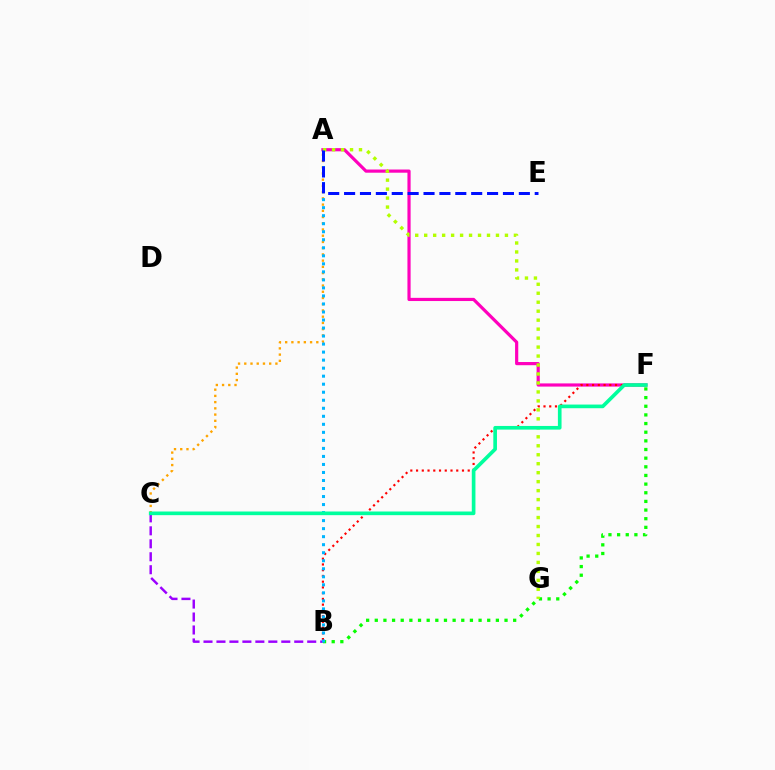{('B', 'C'): [{'color': '#9b00ff', 'line_style': 'dashed', 'thickness': 1.76}], ('A', 'F'): [{'color': '#ff00bd', 'line_style': 'solid', 'thickness': 2.29}], ('B', 'F'): [{'color': '#ff0000', 'line_style': 'dotted', 'thickness': 1.56}, {'color': '#08ff00', 'line_style': 'dotted', 'thickness': 2.35}], ('A', 'C'): [{'color': '#ffa500', 'line_style': 'dotted', 'thickness': 1.69}], ('A', 'B'): [{'color': '#00b5ff', 'line_style': 'dotted', 'thickness': 2.18}], ('A', 'G'): [{'color': '#b3ff00', 'line_style': 'dotted', 'thickness': 2.44}], ('A', 'E'): [{'color': '#0010ff', 'line_style': 'dashed', 'thickness': 2.16}], ('C', 'F'): [{'color': '#00ff9d', 'line_style': 'solid', 'thickness': 2.63}]}